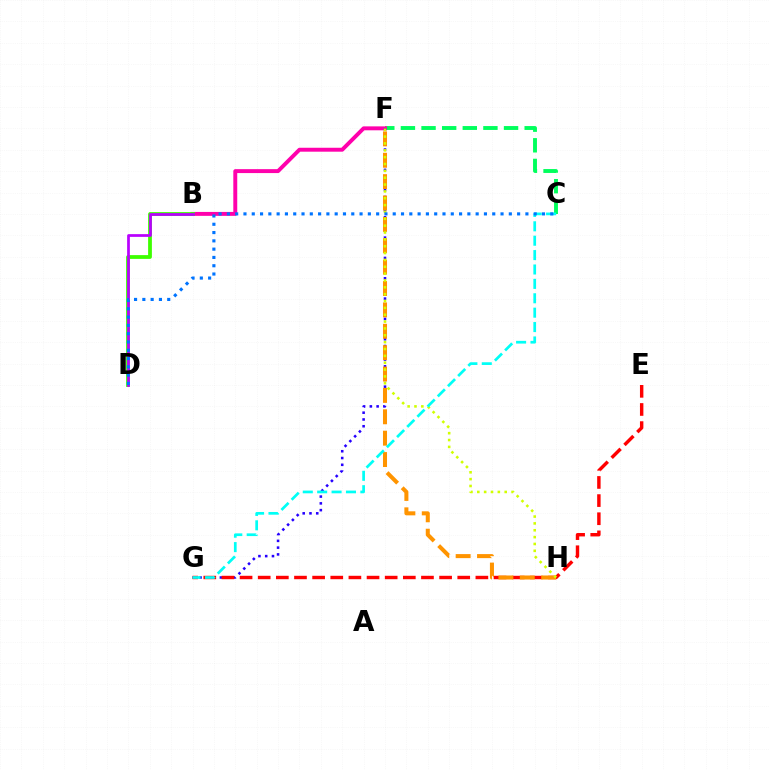{('C', 'F'): [{'color': '#00ff5c', 'line_style': 'dashed', 'thickness': 2.8}], ('B', 'F'): [{'color': '#ff00ac', 'line_style': 'solid', 'thickness': 2.83}], ('F', 'G'): [{'color': '#2500ff', 'line_style': 'dotted', 'thickness': 1.84}], ('E', 'G'): [{'color': '#ff0000', 'line_style': 'dashed', 'thickness': 2.46}], ('F', 'H'): [{'color': '#ff9400', 'line_style': 'dashed', 'thickness': 2.9}, {'color': '#d1ff00', 'line_style': 'dotted', 'thickness': 1.86}], ('B', 'D'): [{'color': '#3dff00', 'line_style': 'solid', 'thickness': 2.72}, {'color': '#b900ff', 'line_style': 'solid', 'thickness': 1.96}], ('C', 'G'): [{'color': '#00fff6', 'line_style': 'dashed', 'thickness': 1.96}], ('C', 'D'): [{'color': '#0074ff', 'line_style': 'dotted', 'thickness': 2.25}]}